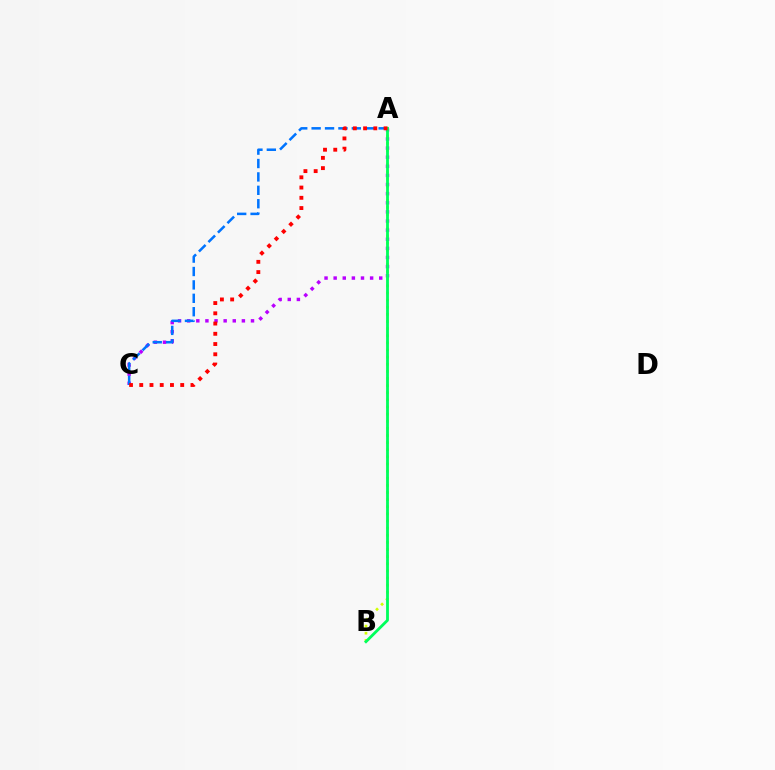{('A', 'B'): [{'color': '#d1ff00', 'line_style': 'dotted', 'thickness': 1.94}, {'color': '#00ff5c', 'line_style': 'solid', 'thickness': 2.03}], ('A', 'C'): [{'color': '#b900ff', 'line_style': 'dotted', 'thickness': 2.48}, {'color': '#0074ff', 'line_style': 'dashed', 'thickness': 1.82}, {'color': '#ff0000', 'line_style': 'dotted', 'thickness': 2.78}]}